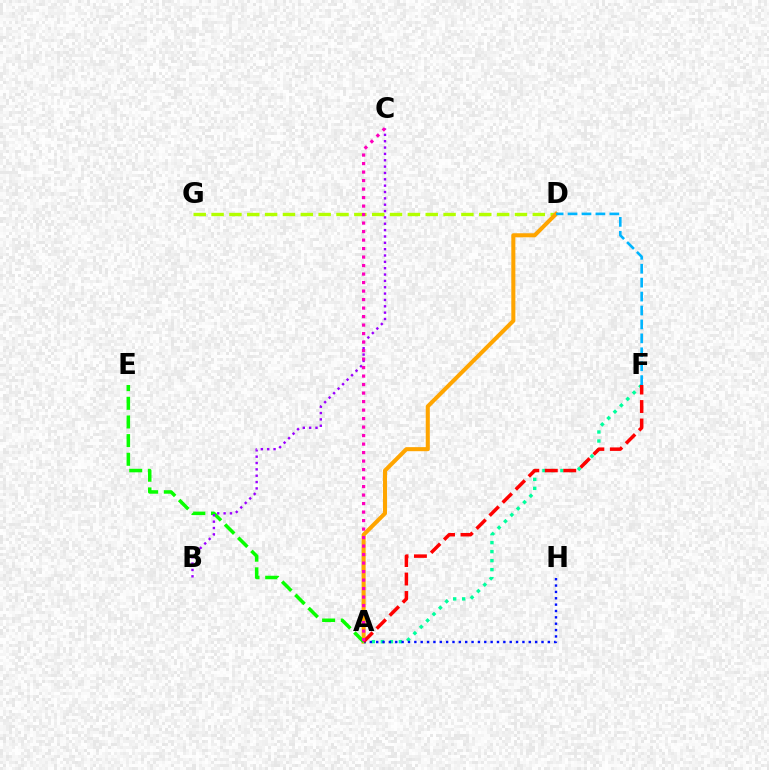{('D', 'G'): [{'color': '#b3ff00', 'line_style': 'dashed', 'thickness': 2.42}], ('A', 'D'): [{'color': '#ffa500', 'line_style': 'solid', 'thickness': 2.92}], ('A', 'E'): [{'color': '#08ff00', 'line_style': 'dashed', 'thickness': 2.54}], ('A', 'F'): [{'color': '#00ff9d', 'line_style': 'dotted', 'thickness': 2.45}, {'color': '#ff0000', 'line_style': 'dashed', 'thickness': 2.51}], ('A', 'H'): [{'color': '#0010ff', 'line_style': 'dotted', 'thickness': 1.73}], ('B', 'C'): [{'color': '#9b00ff', 'line_style': 'dotted', 'thickness': 1.73}], ('A', 'C'): [{'color': '#ff00bd', 'line_style': 'dotted', 'thickness': 2.31}], ('D', 'F'): [{'color': '#00b5ff', 'line_style': 'dashed', 'thickness': 1.89}]}